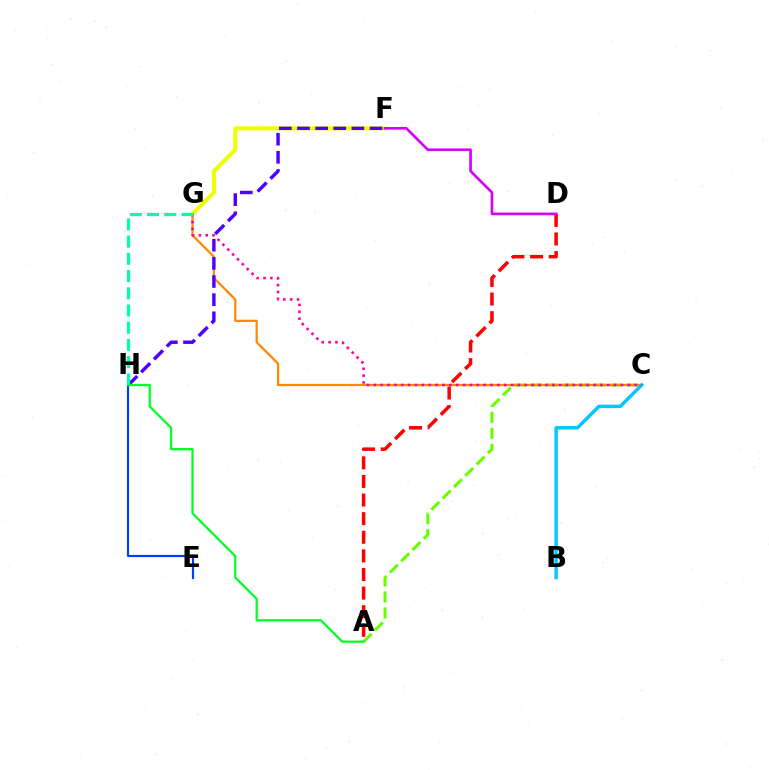{('A', 'C'): [{'color': '#66ff00', 'line_style': 'dashed', 'thickness': 2.17}], ('C', 'G'): [{'color': '#ff8800', 'line_style': 'solid', 'thickness': 1.6}, {'color': '#ff00a0', 'line_style': 'dotted', 'thickness': 1.87}], ('E', 'H'): [{'color': '#003fff', 'line_style': 'solid', 'thickness': 1.56}], ('F', 'G'): [{'color': '#eeff00', 'line_style': 'solid', 'thickness': 2.89}], ('A', 'D'): [{'color': '#ff0000', 'line_style': 'dashed', 'thickness': 2.53}], ('F', 'H'): [{'color': '#4f00ff', 'line_style': 'dashed', 'thickness': 2.46}], ('B', 'C'): [{'color': '#00c7ff', 'line_style': 'solid', 'thickness': 2.46}], ('D', 'F'): [{'color': '#d600ff', 'line_style': 'solid', 'thickness': 1.92}], ('G', 'H'): [{'color': '#00ffaf', 'line_style': 'dashed', 'thickness': 2.34}], ('A', 'H'): [{'color': '#00ff27', 'line_style': 'solid', 'thickness': 1.63}]}